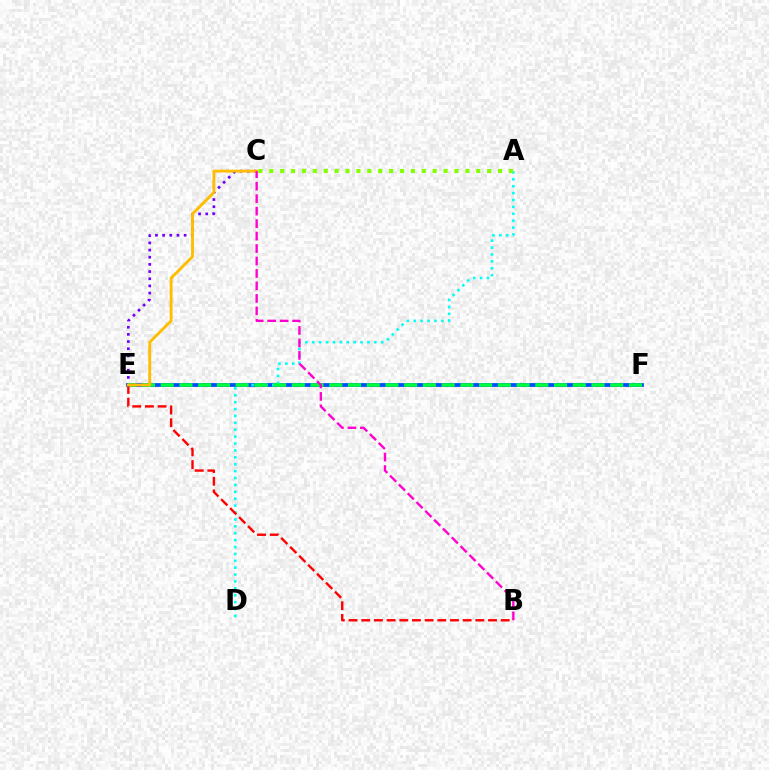{('C', 'E'): [{'color': '#7200ff', 'line_style': 'dotted', 'thickness': 1.95}, {'color': '#ffbd00', 'line_style': 'solid', 'thickness': 2.06}], ('E', 'F'): [{'color': '#004bff', 'line_style': 'solid', 'thickness': 2.71}, {'color': '#00ff39', 'line_style': 'dashed', 'thickness': 2.54}], ('A', 'D'): [{'color': '#00fff6', 'line_style': 'dotted', 'thickness': 1.87}], ('B', 'E'): [{'color': '#ff0000', 'line_style': 'dashed', 'thickness': 1.72}], ('A', 'C'): [{'color': '#84ff00', 'line_style': 'dotted', 'thickness': 2.96}], ('B', 'C'): [{'color': '#ff00cf', 'line_style': 'dashed', 'thickness': 1.69}]}